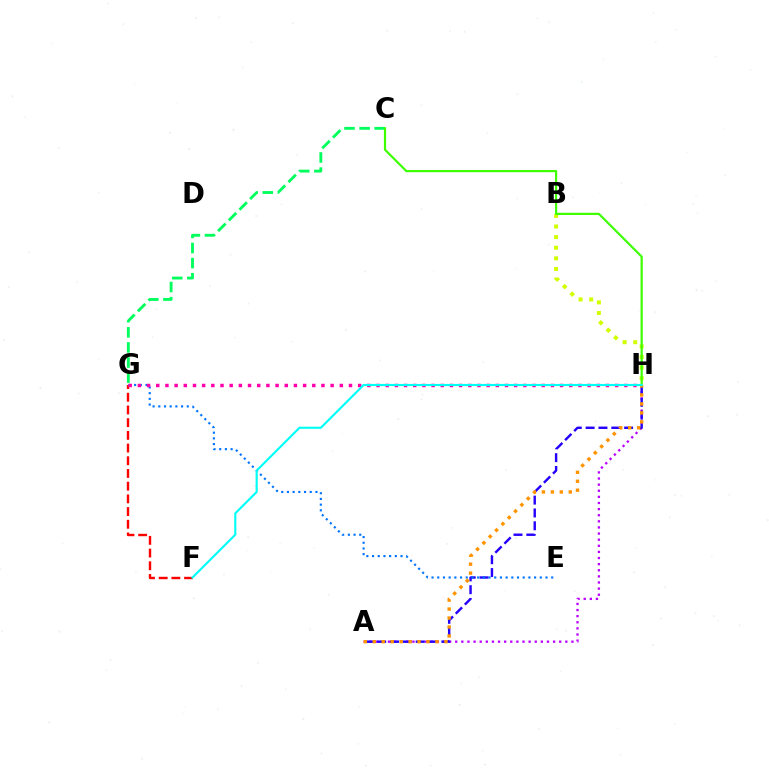{('A', 'H'): [{'color': '#b900ff', 'line_style': 'dotted', 'thickness': 1.66}, {'color': '#2500ff', 'line_style': 'dashed', 'thickness': 1.74}, {'color': '#ff9400', 'line_style': 'dotted', 'thickness': 2.43}], ('F', 'G'): [{'color': '#ff0000', 'line_style': 'dashed', 'thickness': 1.73}], ('C', 'G'): [{'color': '#00ff5c', 'line_style': 'dashed', 'thickness': 2.05}], ('E', 'G'): [{'color': '#0074ff', 'line_style': 'dotted', 'thickness': 1.55}], ('B', 'H'): [{'color': '#d1ff00', 'line_style': 'dotted', 'thickness': 2.88}], ('C', 'H'): [{'color': '#3dff00', 'line_style': 'solid', 'thickness': 1.58}], ('G', 'H'): [{'color': '#ff00ac', 'line_style': 'dotted', 'thickness': 2.49}], ('F', 'H'): [{'color': '#00fff6', 'line_style': 'solid', 'thickness': 1.53}]}